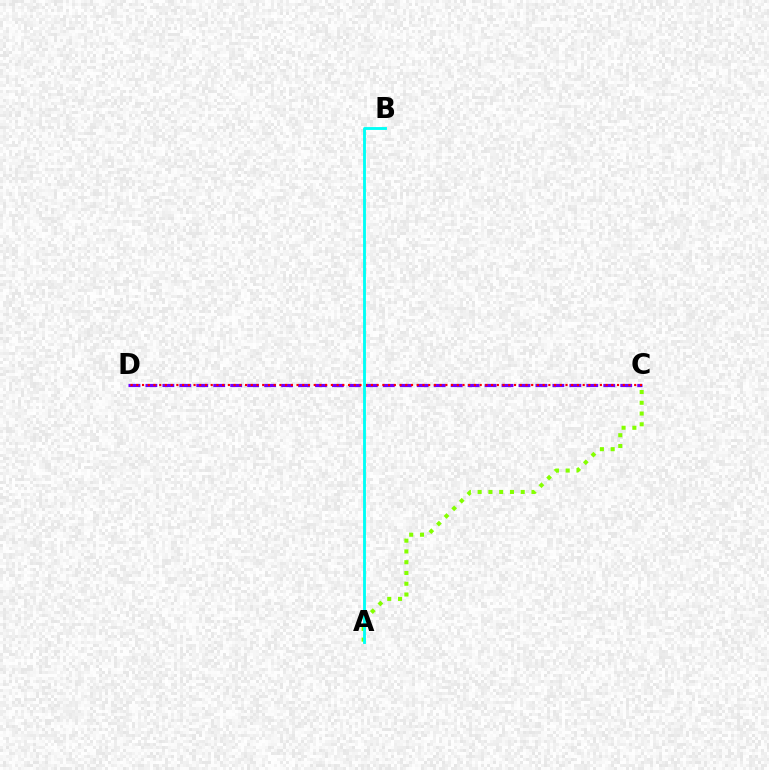{('C', 'D'): [{'color': '#7200ff', 'line_style': 'dashed', 'thickness': 2.3}, {'color': '#ff0000', 'line_style': 'dotted', 'thickness': 1.55}], ('A', 'C'): [{'color': '#84ff00', 'line_style': 'dotted', 'thickness': 2.93}], ('A', 'B'): [{'color': '#00fff6', 'line_style': 'solid', 'thickness': 2.06}]}